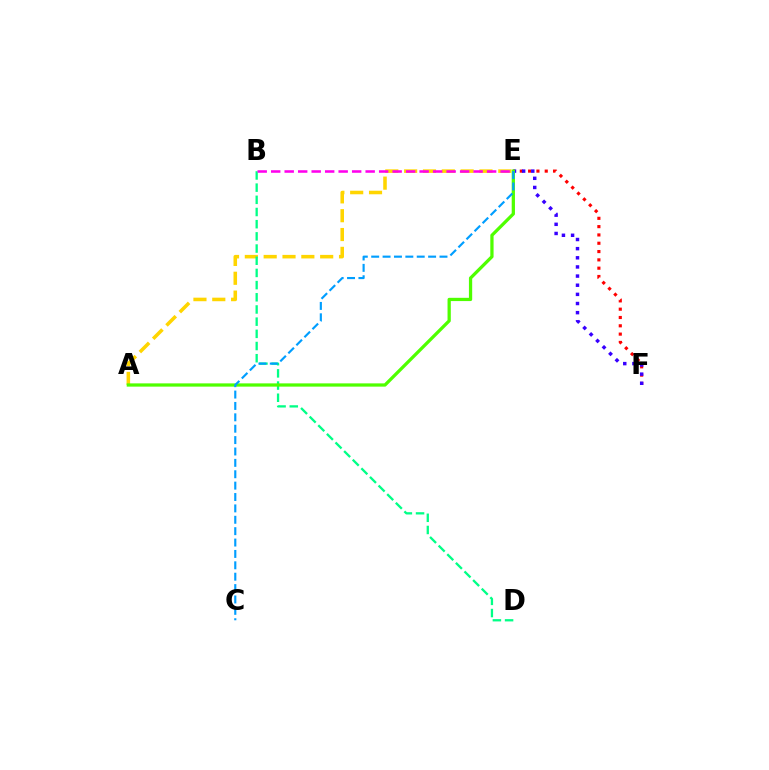{('A', 'E'): [{'color': '#ffd500', 'line_style': 'dashed', 'thickness': 2.56}, {'color': '#4fff00', 'line_style': 'solid', 'thickness': 2.35}], ('E', 'F'): [{'color': '#ff0000', 'line_style': 'dotted', 'thickness': 2.26}, {'color': '#3700ff', 'line_style': 'dotted', 'thickness': 2.48}], ('B', 'D'): [{'color': '#00ff86', 'line_style': 'dashed', 'thickness': 1.66}], ('B', 'E'): [{'color': '#ff00ed', 'line_style': 'dashed', 'thickness': 1.83}], ('C', 'E'): [{'color': '#009eff', 'line_style': 'dashed', 'thickness': 1.55}]}